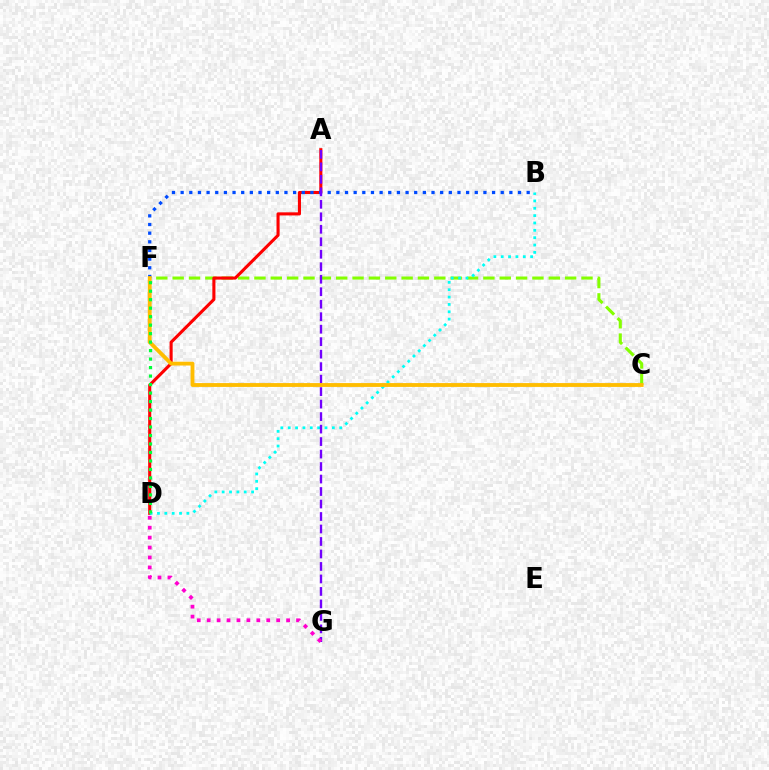{('C', 'F'): [{'color': '#84ff00', 'line_style': 'dashed', 'thickness': 2.22}, {'color': '#ffbd00', 'line_style': 'solid', 'thickness': 2.76}], ('A', 'D'): [{'color': '#ff0000', 'line_style': 'solid', 'thickness': 2.22}], ('B', 'D'): [{'color': '#00fff6', 'line_style': 'dotted', 'thickness': 2.0}], ('B', 'F'): [{'color': '#004bff', 'line_style': 'dotted', 'thickness': 2.35}], ('A', 'G'): [{'color': '#7200ff', 'line_style': 'dashed', 'thickness': 1.7}], ('D', 'G'): [{'color': '#ff00cf', 'line_style': 'dotted', 'thickness': 2.7}], ('D', 'F'): [{'color': '#00ff39', 'line_style': 'dotted', 'thickness': 2.31}]}